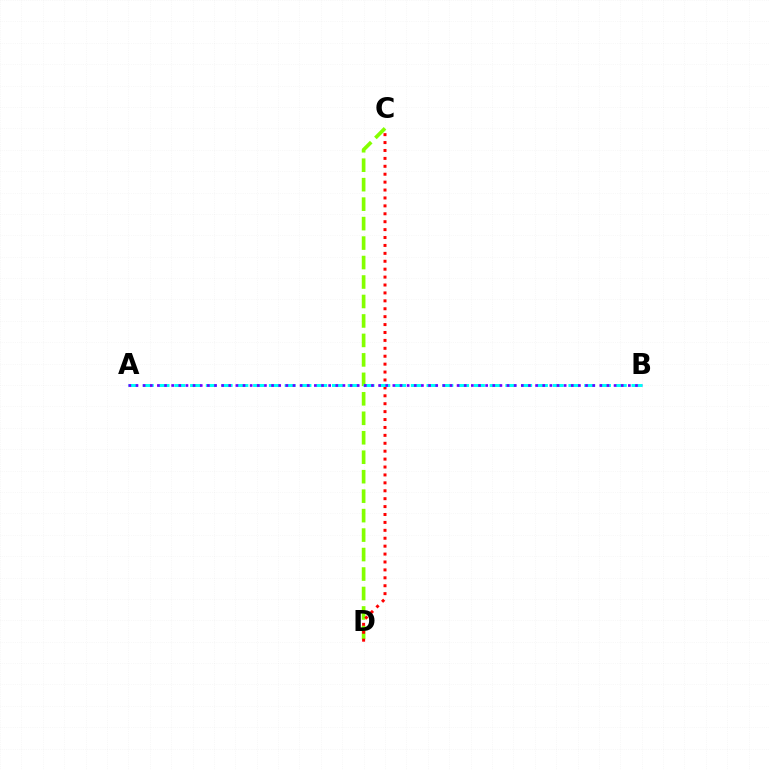{('C', 'D'): [{'color': '#84ff00', 'line_style': 'dashed', 'thickness': 2.64}, {'color': '#ff0000', 'line_style': 'dotted', 'thickness': 2.15}], ('A', 'B'): [{'color': '#00fff6', 'line_style': 'dashed', 'thickness': 2.14}, {'color': '#7200ff', 'line_style': 'dotted', 'thickness': 1.94}]}